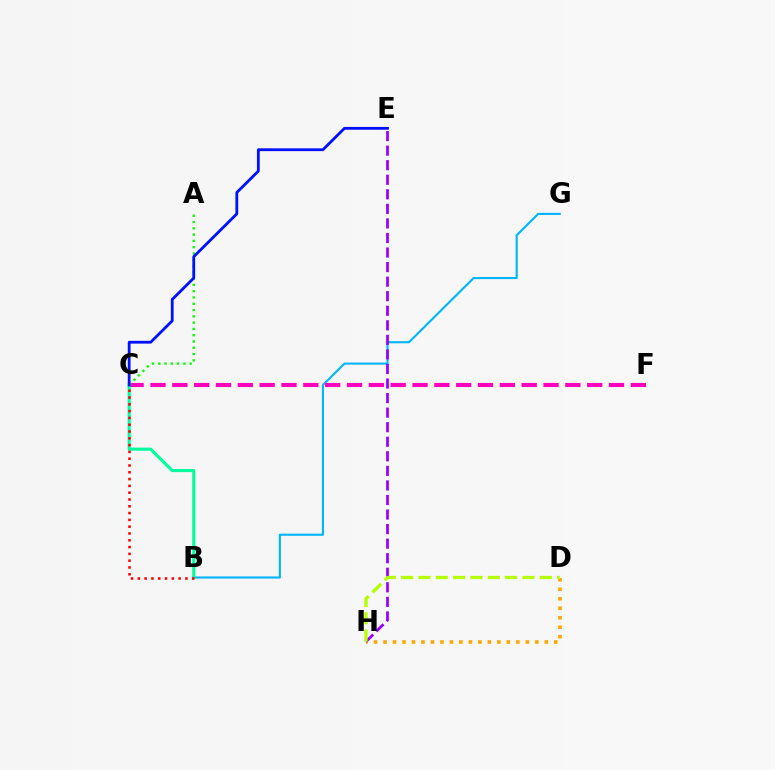{('B', 'G'): [{'color': '#00b5ff', 'line_style': 'solid', 'thickness': 1.52}], ('D', 'H'): [{'color': '#ffa500', 'line_style': 'dotted', 'thickness': 2.58}, {'color': '#b3ff00', 'line_style': 'dashed', 'thickness': 2.36}], ('C', 'F'): [{'color': '#ff00bd', 'line_style': 'dashed', 'thickness': 2.97}], ('E', 'H'): [{'color': '#9b00ff', 'line_style': 'dashed', 'thickness': 1.98}], ('B', 'C'): [{'color': '#00ff9d', 'line_style': 'solid', 'thickness': 2.22}, {'color': '#ff0000', 'line_style': 'dotted', 'thickness': 1.85}], ('A', 'C'): [{'color': '#08ff00', 'line_style': 'dotted', 'thickness': 1.71}], ('C', 'E'): [{'color': '#0010ff', 'line_style': 'solid', 'thickness': 2.02}]}